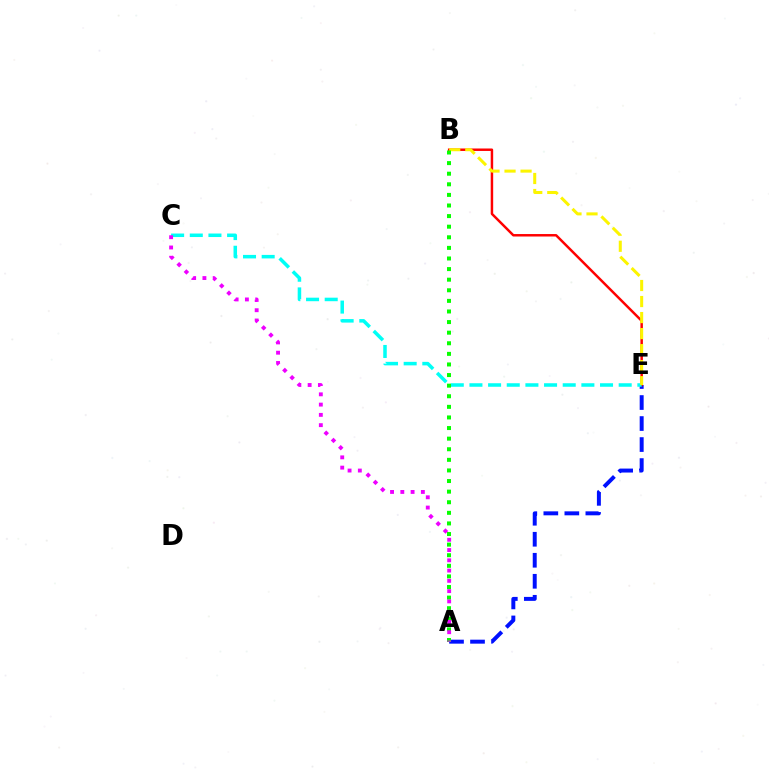{('A', 'E'): [{'color': '#0010ff', 'line_style': 'dashed', 'thickness': 2.85}], ('B', 'E'): [{'color': '#ff0000', 'line_style': 'solid', 'thickness': 1.78}, {'color': '#fcf500', 'line_style': 'dashed', 'thickness': 2.18}], ('C', 'E'): [{'color': '#00fff6', 'line_style': 'dashed', 'thickness': 2.53}], ('A', 'B'): [{'color': '#08ff00', 'line_style': 'dotted', 'thickness': 2.88}], ('A', 'C'): [{'color': '#ee00ff', 'line_style': 'dotted', 'thickness': 2.79}]}